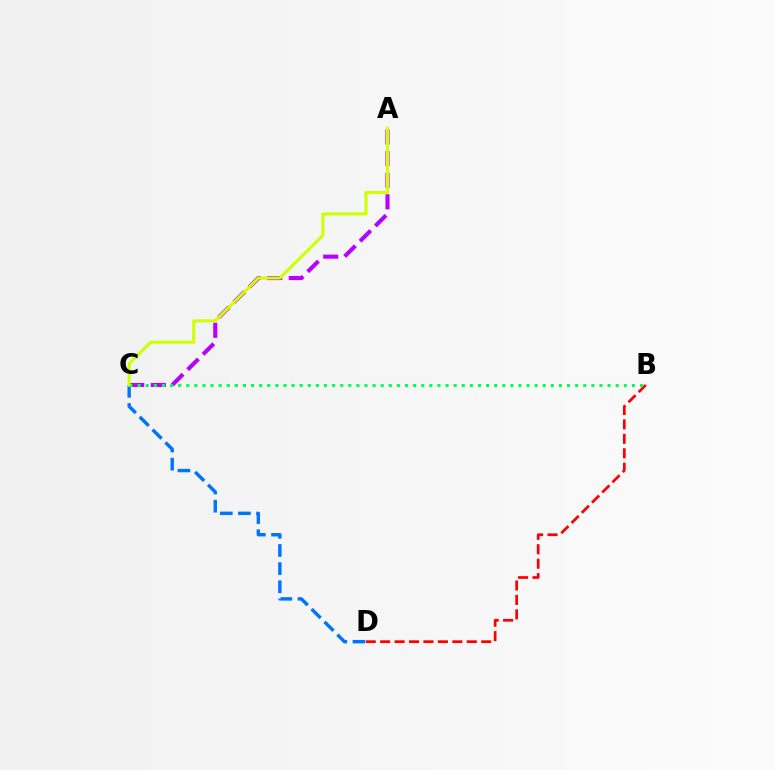{('A', 'C'): [{'color': '#b900ff', 'line_style': 'dashed', 'thickness': 2.94}, {'color': '#d1ff00', 'line_style': 'solid', 'thickness': 2.21}], ('C', 'D'): [{'color': '#0074ff', 'line_style': 'dashed', 'thickness': 2.46}], ('B', 'D'): [{'color': '#ff0000', 'line_style': 'dashed', 'thickness': 1.96}], ('B', 'C'): [{'color': '#00ff5c', 'line_style': 'dotted', 'thickness': 2.2}]}